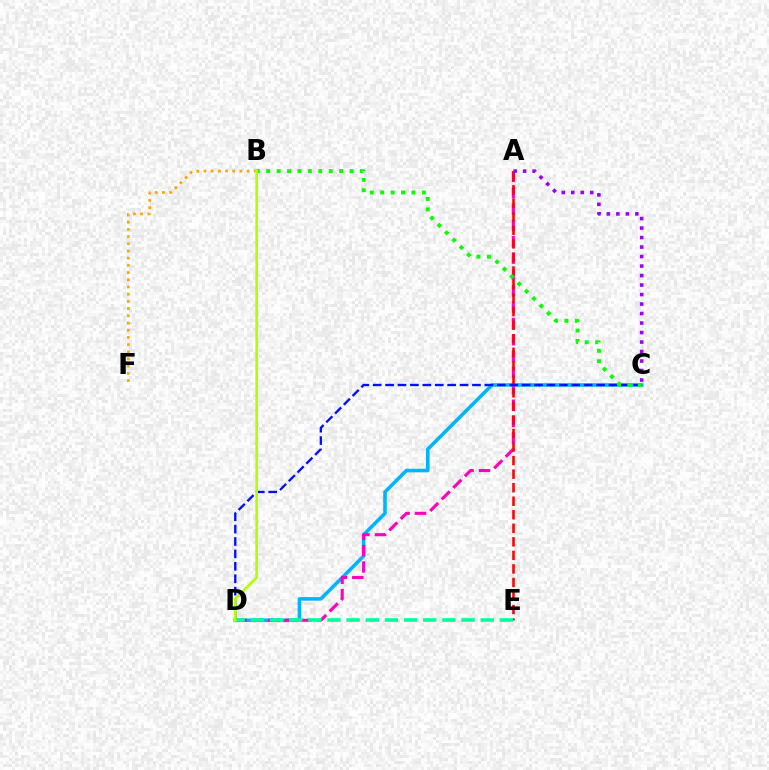{('C', 'D'): [{'color': '#00b5ff', 'line_style': 'solid', 'thickness': 2.57}, {'color': '#0010ff', 'line_style': 'dashed', 'thickness': 1.69}], ('B', 'F'): [{'color': '#ffa500', 'line_style': 'dotted', 'thickness': 1.96}], ('A', 'D'): [{'color': '#ff00bd', 'line_style': 'dashed', 'thickness': 2.22}], ('A', 'E'): [{'color': '#ff0000', 'line_style': 'dashed', 'thickness': 1.84}], ('D', 'E'): [{'color': '#00ff9d', 'line_style': 'dashed', 'thickness': 2.6}], ('B', 'C'): [{'color': '#08ff00', 'line_style': 'dotted', 'thickness': 2.83}], ('A', 'C'): [{'color': '#9b00ff', 'line_style': 'dotted', 'thickness': 2.58}], ('B', 'D'): [{'color': '#b3ff00', 'line_style': 'solid', 'thickness': 1.95}]}